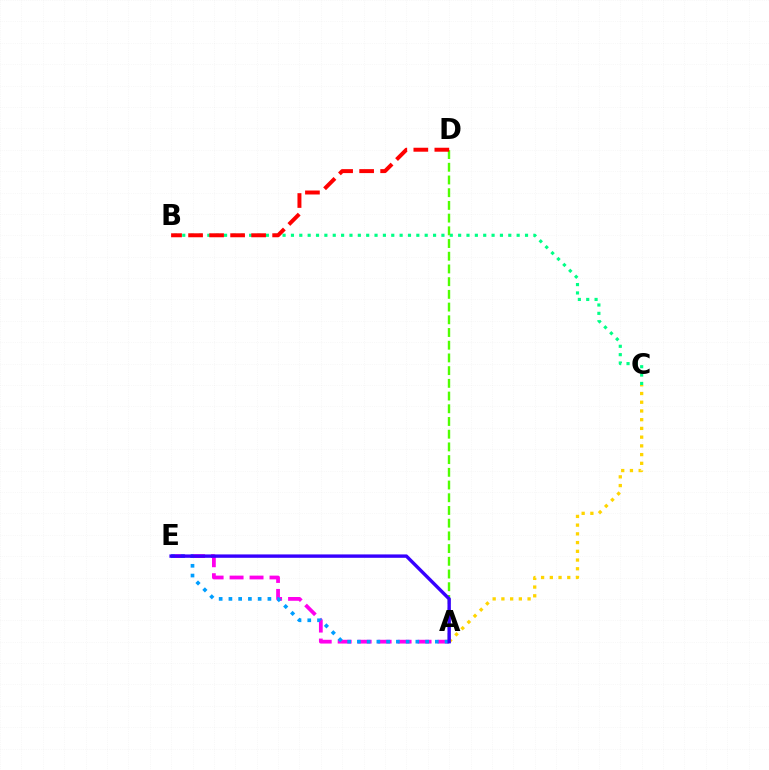{('B', 'C'): [{'color': '#00ff86', 'line_style': 'dotted', 'thickness': 2.27}], ('A', 'D'): [{'color': '#4fff00', 'line_style': 'dashed', 'thickness': 1.73}], ('B', 'D'): [{'color': '#ff0000', 'line_style': 'dashed', 'thickness': 2.85}], ('A', 'C'): [{'color': '#ffd500', 'line_style': 'dotted', 'thickness': 2.37}], ('A', 'E'): [{'color': '#ff00ed', 'line_style': 'dashed', 'thickness': 2.71}, {'color': '#009eff', 'line_style': 'dotted', 'thickness': 2.65}, {'color': '#3700ff', 'line_style': 'solid', 'thickness': 2.44}]}